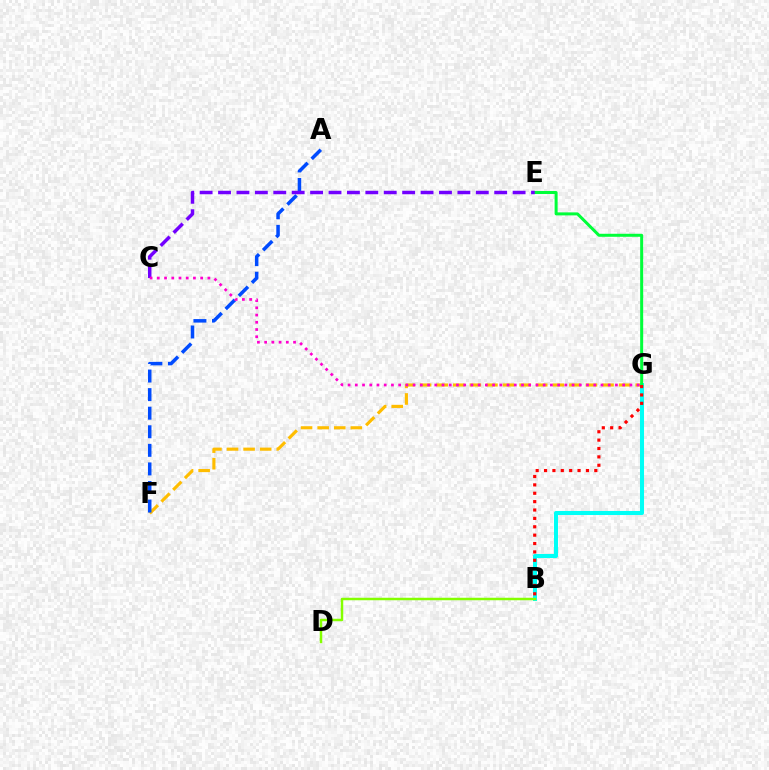{('F', 'G'): [{'color': '#ffbd00', 'line_style': 'dashed', 'thickness': 2.25}], ('B', 'G'): [{'color': '#00fff6', 'line_style': 'solid', 'thickness': 2.91}, {'color': '#ff0000', 'line_style': 'dotted', 'thickness': 2.28}], ('A', 'F'): [{'color': '#004bff', 'line_style': 'dashed', 'thickness': 2.52}], ('E', 'G'): [{'color': '#00ff39', 'line_style': 'solid', 'thickness': 2.16}], ('C', 'E'): [{'color': '#7200ff', 'line_style': 'dashed', 'thickness': 2.5}], ('B', 'D'): [{'color': '#84ff00', 'line_style': 'solid', 'thickness': 1.79}], ('C', 'G'): [{'color': '#ff00cf', 'line_style': 'dotted', 'thickness': 1.96}]}